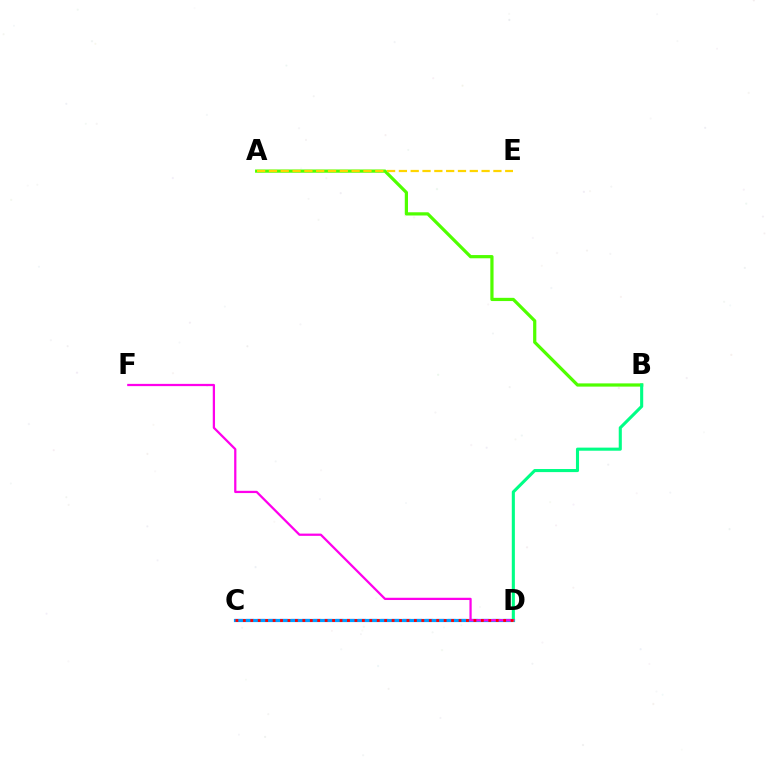{('A', 'B'): [{'color': '#4fff00', 'line_style': 'solid', 'thickness': 2.32}], ('A', 'E'): [{'color': '#ffd500', 'line_style': 'dashed', 'thickness': 1.61}], ('C', 'D'): [{'color': '#3700ff', 'line_style': 'dashed', 'thickness': 1.52}, {'color': '#009eff', 'line_style': 'solid', 'thickness': 2.28}, {'color': '#ff0000', 'line_style': 'dotted', 'thickness': 2.02}], ('B', 'D'): [{'color': '#00ff86', 'line_style': 'solid', 'thickness': 2.22}], ('D', 'F'): [{'color': '#ff00ed', 'line_style': 'solid', 'thickness': 1.62}]}